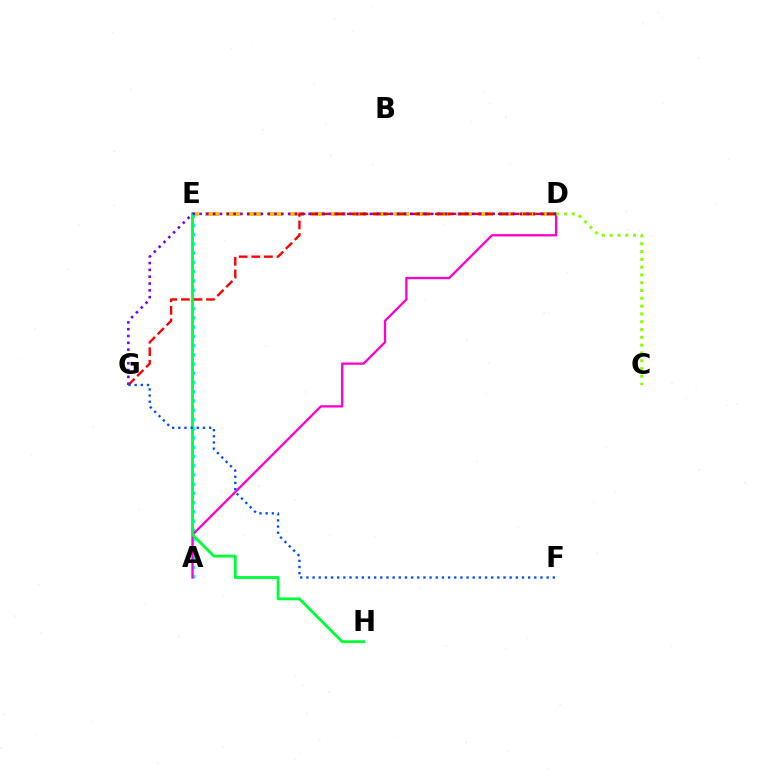{('D', 'E'): [{'color': '#ffbd00', 'line_style': 'dashed', 'thickness': 2.86}], ('A', 'E'): [{'color': '#00fff6', 'line_style': 'dotted', 'thickness': 2.51}], ('A', 'D'): [{'color': '#ff00cf', 'line_style': 'solid', 'thickness': 1.66}], ('D', 'G'): [{'color': '#ff0000', 'line_style': 'dashed', 'thickness': 1.71}, {'color': '#7200ff', 'line_style': 'dotted', 'thickness': 1.85}], ('E', 'H'): [{'color': '#00ff39', 'line_style': 'solid', 'thickness': 2.04}], ('C', 'D'): [{'color': '#84ff00', 'line_style': 'dotted', 'thickness': 2.12}], ('F', 'G'): [{'color': '#004bff', 'line_style': 'dotted', 'thickness': 1.67}]}